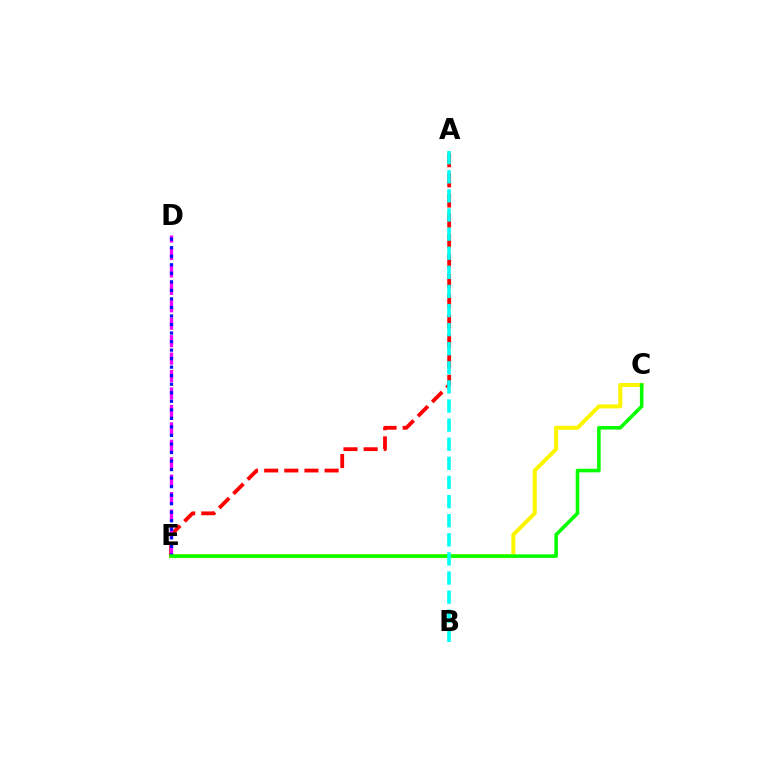{('C', 'E'): [{'color': '#fcf500', 'line_style': 'solid', 'thickness': 2.91}, {'color': '#08ff00', 'line_style': 'solid', 'thickness': 2.58}], ('A', 'E'): [{'color': '#ff0000', 'line_style': 'dashed', 'thickness': 2.74}], ('D', 'E'): [{'color': '#ee00ff', 'line_style': 'dashed', 'thickness': 2.37}, {'color': '#0010ff', 'line_style': 'dotted', 'thickness': 2.32}], ('A', 'B'): [{'color': '#00fff6', 'line_style': 'dashed', 'thickness': 2.6}]}